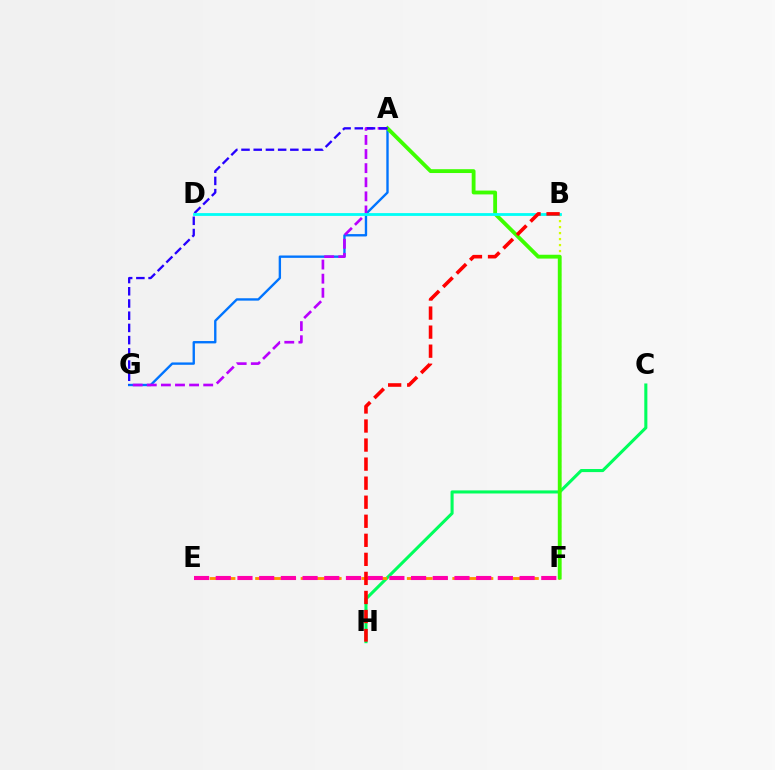{('C', 'H'): [{'color': '#00ff5c', 'line_style': 'solid', 'thickness': 2.21}], ('E', 'F'): [{'color': '#ff9400', 'line_style': 'dashed', 'thickness': 2.06}, {'color': '#ff00ac', 'line_style': 'dashed', 'thickness': 2.95}], ('A', 'G'): [{'color': '#0074ff', 'line_style': 'solid', 'thickness': 1.7}, {'color': '#b900ff', 'line_style': 'dashed', 'thickness': 1.92}, {'color': '#2500ff', 'line_style': 'dashed', 'thickness': 1.66}], ('B', 'F'): [{'color': '#d1ff00', 'line_style': 'dotted', 'thickness': 1.63}], ('A', 'F'): [{'color': '#3dff00', 'line_style': 'solid', 'thickness': 2.76}], ('B', 'D'): [{'color': '#00fff6', 'line_style': 'solid', 'thickness': 2.02}], ('B', 'H'): [{'color': '#ff0000', 'line_style': 'dashed', 'thickness': 2.59}]}